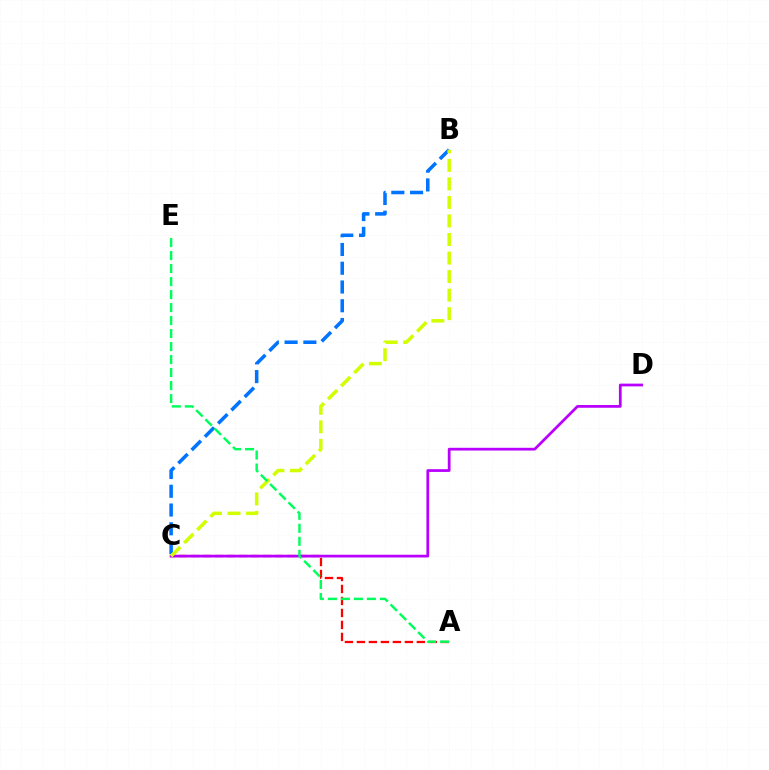{('A', 'C'): [{'color': '#ff0000', 'line_style': 'dashed', 'thickness': 1.63}], ('B', 'C'): [{'color': '#0074ff', 'line_style': 'dashed', 'thickness': 2.55}, {'color': '#d1ff00', 'line_style': 'dashed', 'thickness': 2.52}], ('C', 'D'): [{'color': '#b900ff', 'line_style': 'solid', 'thickness': 1.98}], ('A', 'E'): [{'color': '#00ff5c', 'line_style': 'dashed', 'thickness': 1.77}]}